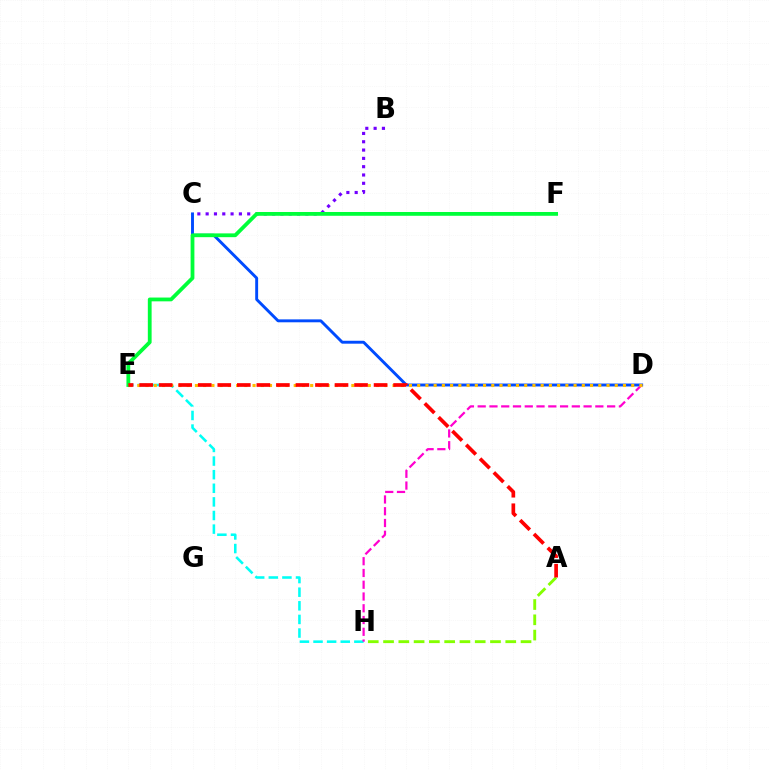{('B', 'C'): [{'color': '#7200ff', 'line_style': 'dotted', 'thickness': 2.26}], ('C', 'D'): [{'color': '#004bff', 'line_style': 'solid', 'thickness': 2.1}], ('E', 'H'): [{'color': '#00fff6', 'line_style': 'dashed', 'thickness': 1.85}], ('D', 'H'): [{'color': '#ff00cf', 'line_style': 'dashed', 'thickness': 1.6}], ('E', 'F'): [{'color': '#00ff39', 'line_style': 'solid', 'thickness': 2.73}], ('D', 'E'): [{'color': '#ffbd00', 'line_style': 'dotted', 'thickness': 2.24}], ('A', 'H'): [{'color': '#84ff00', 'line_style': 'dashed', 'thickness': 2.08}], ('A', 'E'): [{'color': '#ff0000', 'line_style': 'dashed', 'thickness': 2.65}]}